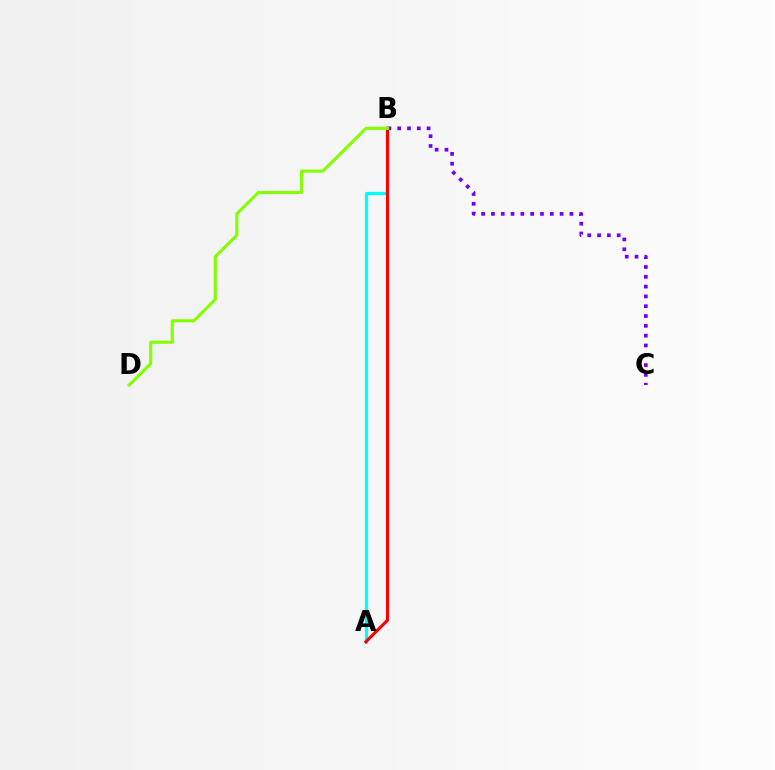{('B', 'C'): [{'color': '#7200ff', 'line_style': 'dotted', 'thickness': 2.67}], ('A', 'B'): [{'color': '#00fff6', 'line_style': 'solid', 'thickness': 2.33}, {'color': '#ff0000', 'line_style': 'solid', 'thickness': 2.24}], ('B', 'D'): [{'color': '#84ff00', 'line_style': 'solid', 'thickness': 2.23}]}